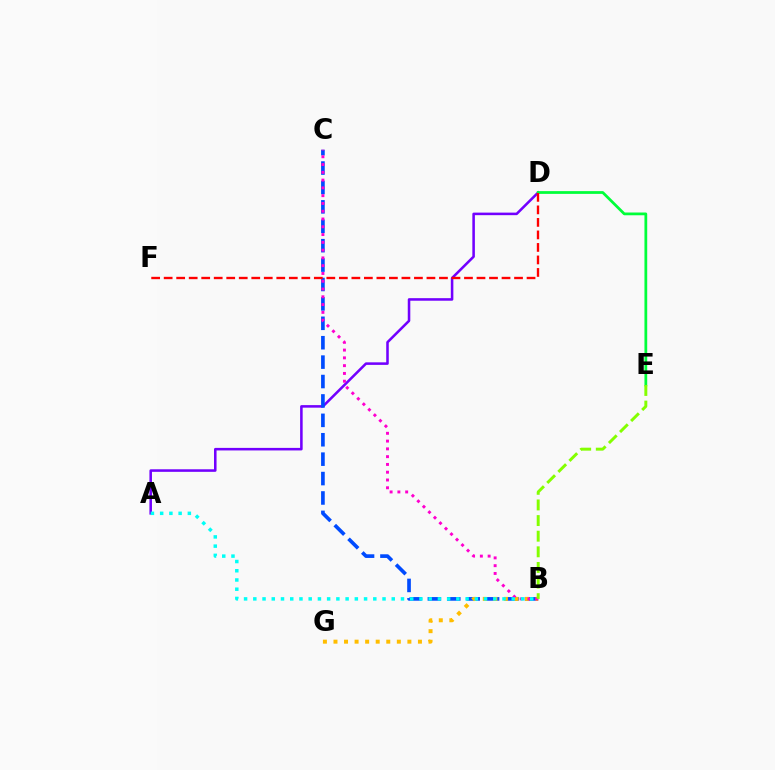{('A', 'D'): [{'color': '#7200ff', 'line_style': 'solid', 'thickness': 1.84}], ('B', 'C'): [{'color': '#004bff', 'line_style': 'dashed', 'thickness': 2.64}, {'color': '#ff00cf', 'line_style': 'dotted', 'thickness': 2.11}], ('B', 'G'): [{'color': '#ffbd00', 'line_style': 'dotted', 'thickness': 2.87}], ('D', 'E'): [{'color': '#00ff39', 'line_style': 'solid', 'thickness': 1.99}], ('D', 'F'): [{'color': '#ff0000', 'line_style': 'dashed', 'thickness': 1.7}], ('A', 'B'): [{'color': '#00fff6', 'line_style': 'dotted', 'thickness': 2.51}], ('B', 'E'): [{'color': '#84ff00', 'line_style': 'dashed', 'thickness': 2.12}]}